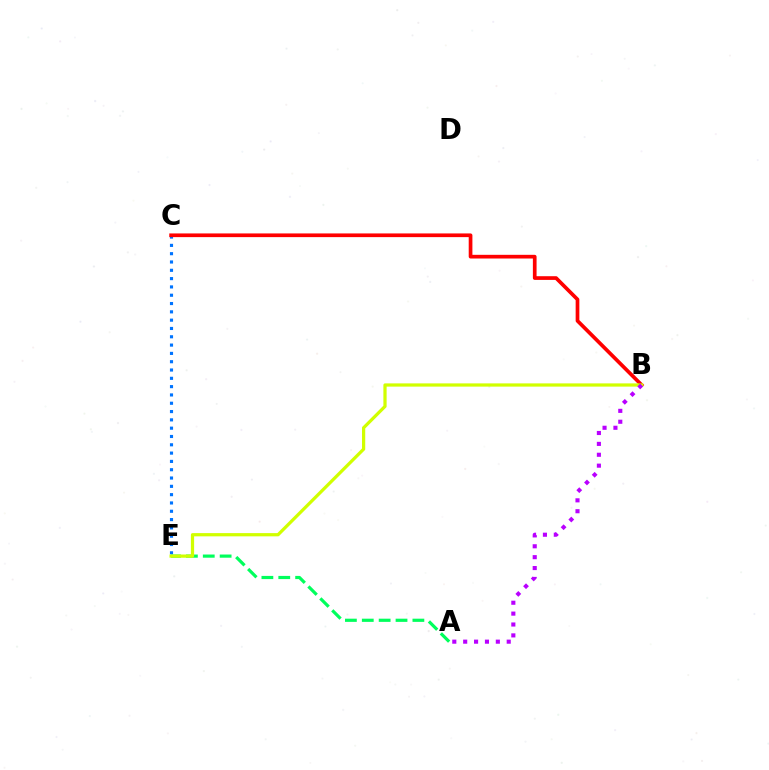{('C', 'E'): [{'color': '#0074ff', 'line_style': 'dotted', 'thickness': 2.26}], ('B', 'C'): [{'color': '#ff0000', 'line_style': 'solid', 'thickness': 2.66}], ('A', 'E'): [{'color': '#00ff5c', 'line_style': 'dashed', 'thickness': 2.29}], ('B', 'E'): [{'color': '#d1ff00', 'line_style': 'solid', 'thickness': 2.33}], ('A', 'B'): [{'color': '#b900ff', 'line_style': 'dotted', 'thickness': 2.96}]}